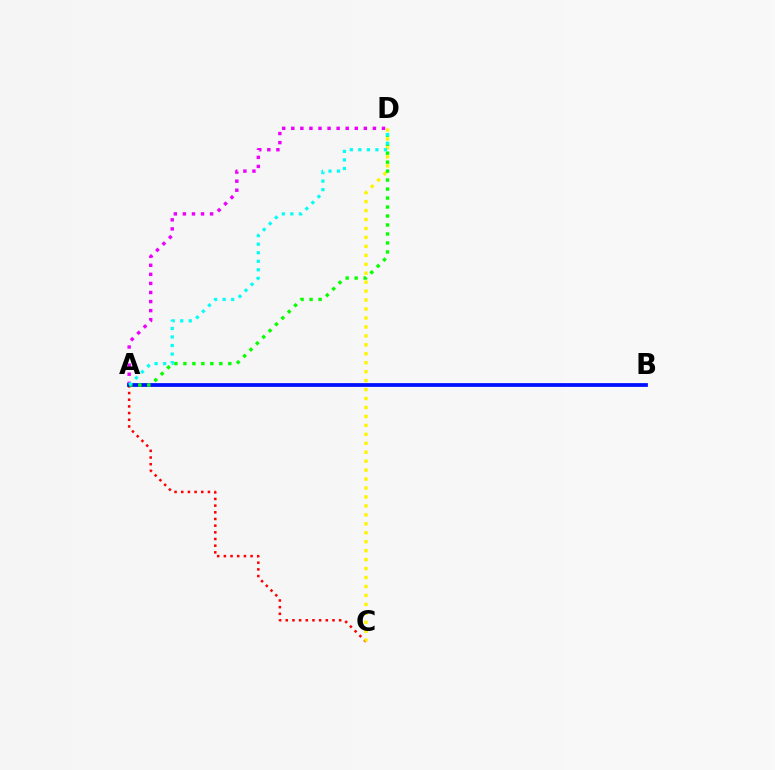{('A', 'C'): [{'color': '#ff0000', 'line_style': 'dotted', 'thickness': 1.81}], ('A', 'D'): [{'color': '#ee00ff', 'line_style': 'dotted', 'thickness': 2.46}, {'color': '#08ff00', 'line_style': 'dotted', 'thickness': 2.44}, {'color': '#00fff6', 'line_style': 'dotted', 'thickness': 2.32}], ('C', 'D'): [{'color': '#fcf500', 'line_style': 'dotted', 'thickness': 2.43}], ('A', 'B'): [{'color': '#0010ff', 'line_style': 'solid', 'thickness': 2.7}]}